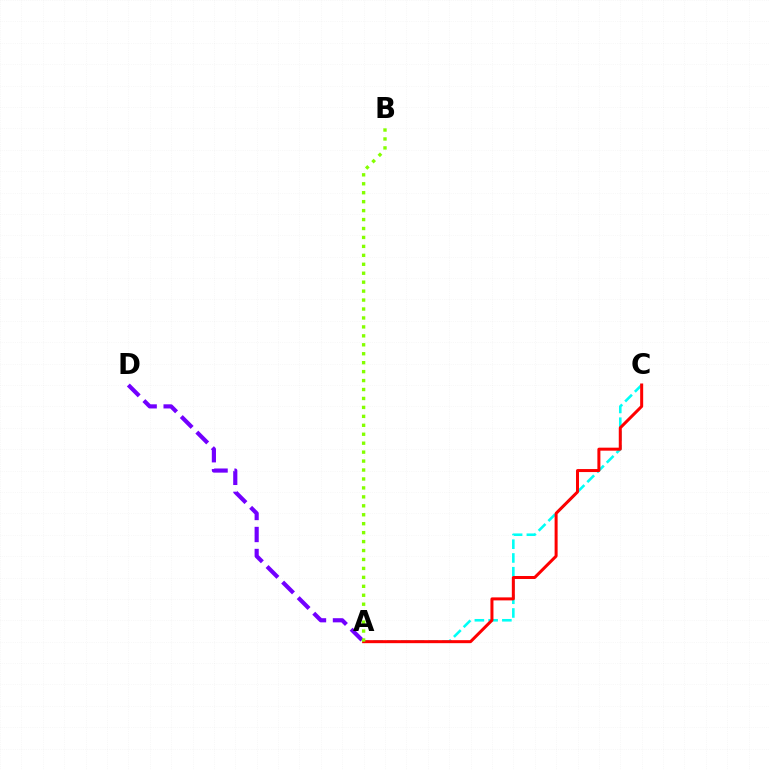{('A', 'D'): [{'color': '#7200ff', 'line_style': 'dashed', 'thickness': 2.99}], ('A', 'C'): [{'color': '#00fff6', 'line_style': 'dashed', 'thickness': 1.87}, {'color': '#ff0000', 'line_style': 'solid', 'thickness': 2.17}], ('A', 'B'): [{'color': '#84ff00', 'line_style': 'dotted', 'thickness': 2.43}]}